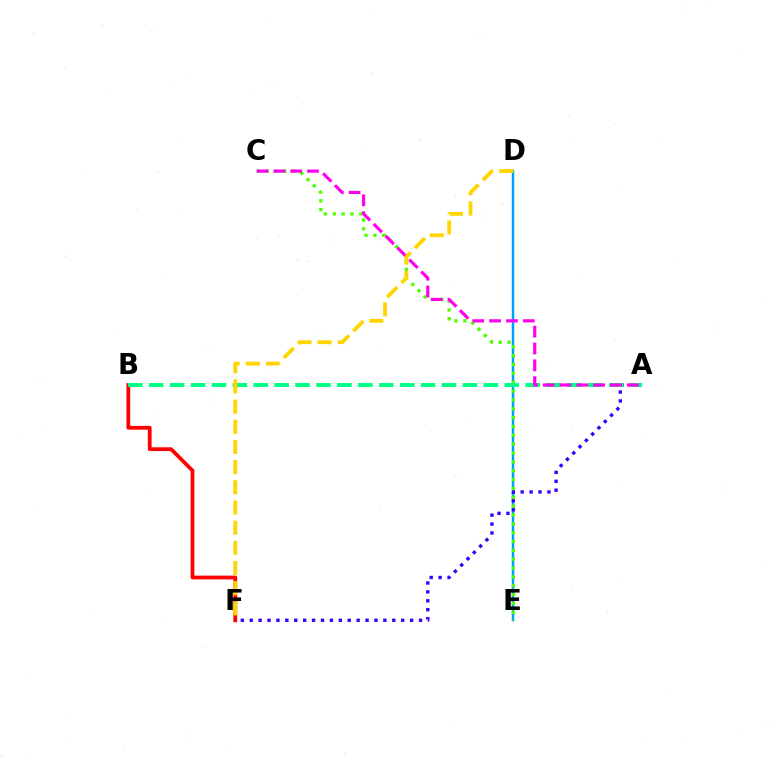{('D', 'E'): [{'color': '#009eff', 'line_style': 'solid', 'thickness': 1.75}], ('B', 'F'): [{'color': '#ff0000', 'line_style': 'solid', 'thickness': 2.71}], ('A', 'F'): [{'color': '#3700ff', 'line_style': 'dotted', 'thickness': 2.42}], ('C', 'E'): [{'color': '#4fff00', 'line_style': 'dotted', 'thickness': 2.4}], ('A', 'B'): [{'color': '#00ff86', 'line_style': 'dashed', 'thickness': 2.84}], ('A', 'C'): [{'color': '#ff00ed', 'line_style': 'dashed', 'thickness': 2.29}], ('D', 'F'): [{'color': '#ffd500', 'line_style': 'dashed', 'thickness': 2.74}]}